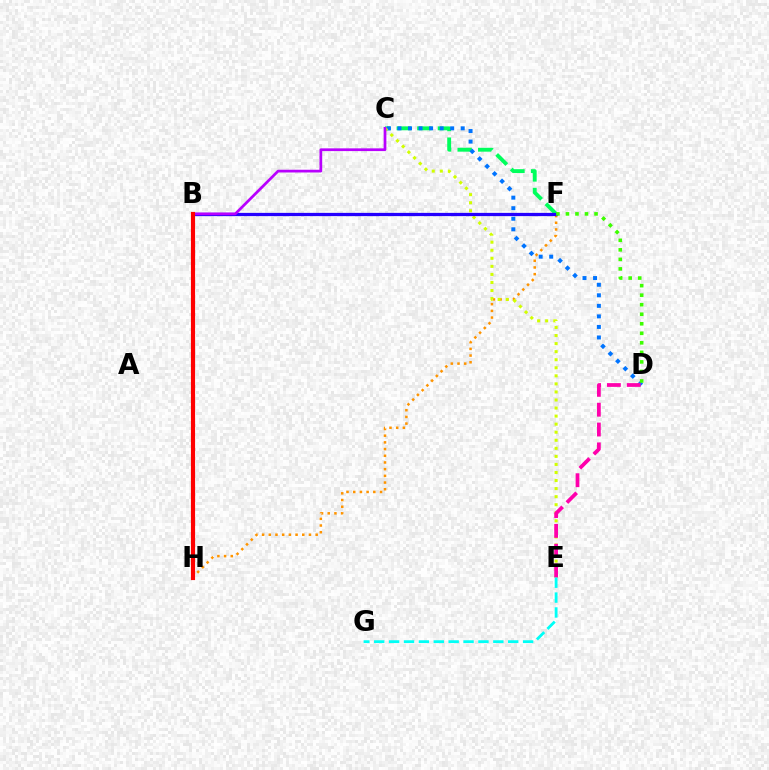{('C', 'F'): [{'color': '#00ff5c', 'line_style': 'dashed', 'thickness': 2.79}], ('C', 'D'): [{'color': '#0074ff', 'line_style': 'dotted', 'thickness': 2.86}], ('F', 'H'): [{'color': '#ff9400', 'line_style': 'dotted', 'thickness': 1.82}], ('C', 'E'): [{'color': '#d1ff00', 'line_style': 'dotted', 'thickness': 2.19}], ('B', 'F'): [{'color': '#2500ff', 'line_style': 'solid', 'thickness': 2.34}], ('D', 'E'): [{'color': '#ff00ac', 'line_style': 'dashed', 'thickness': 2.7}], ('E', 'G'): [{'color': '#00fff6', 'line_style': 'dashed', 'thickness': 2.02}], ('B', 'C'): [{'color': '#b900ff', 'line_style': 'solid', 'thickness': 1.97}], ('B', 'H'): [{'color': '#ff0000', 'line_style': 'solid', 'thickness': 2.99}], ('D', 'F'): [{'color': '#3dff00', 'line_style': 'dotted', 'thickness': 2.59}]}